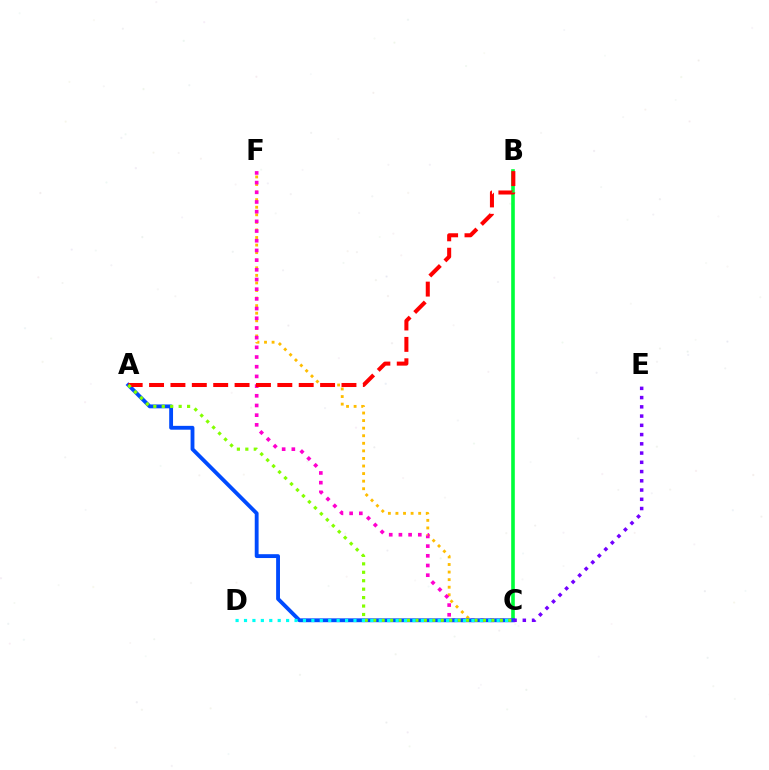{('C', 'F'): [{'color': '#ffbd00', 'line_style': 'dotted', 'thickness': 2.06}, {'color': '#ff00cf', 'line_style': 'dotted', 'thickness': 2.63}], ('B', 'C'): [{'color': '#00ff39', 'line_style': 'solid', 'thickness': 2.61}], ('A', 'C'): [{'color': '#004bff', 'line_style': 'solid', 'thickness': 2.77}, {'color': '#84ff00', 'line_style': 'dotted', 'thickness': 2.29}], ('A', 'B'): [{'color': '#ff0000', 'line_style': 'dashed', 'thickness': 2.9}], ('C', 'D'): [{'color': '#00fff6', 'line_style': 'dotted', 'thickness': 2.29}], ('C', 'E'): [{'color': '#7200ff', 'line_style': 'dotted', 'thickness': 2.51}]}